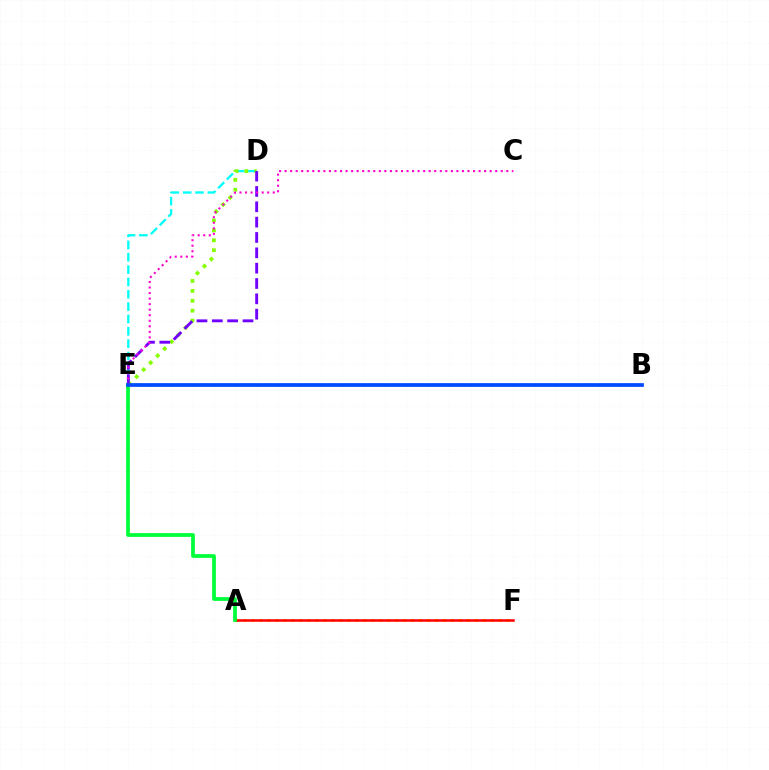{('D', 'E'): [{'color': '#00fff6', 'line_style': 'dashed', 'thickness': 1.68}, {'color': '#84ff00', 'line_style': 'dotted', 'thickness': 2.69}, {'color': '#7200ff', 'line_style': 'dashed', 'thickness': 2.08}], ('A', 'F'): [{'color': '#ffbd00', 'line_style': 'dotted', 'thickness': 2.17}, {'color': '#ff0000', 'line_style': 'solid', 'thickness': 1.81}], ('A', 'E'): [{'color': '#00ff39', 'line_style': 'solid', 'thickness': 2.7}], ('C', 'E'): [{'color': '#ff00cf', 'line_style': 'dotted', 'thickness': 1.51}], ('B', 'E'): [{'color': '#004bff', 'line_style': 'solid', 'thickness': 2.68}]}